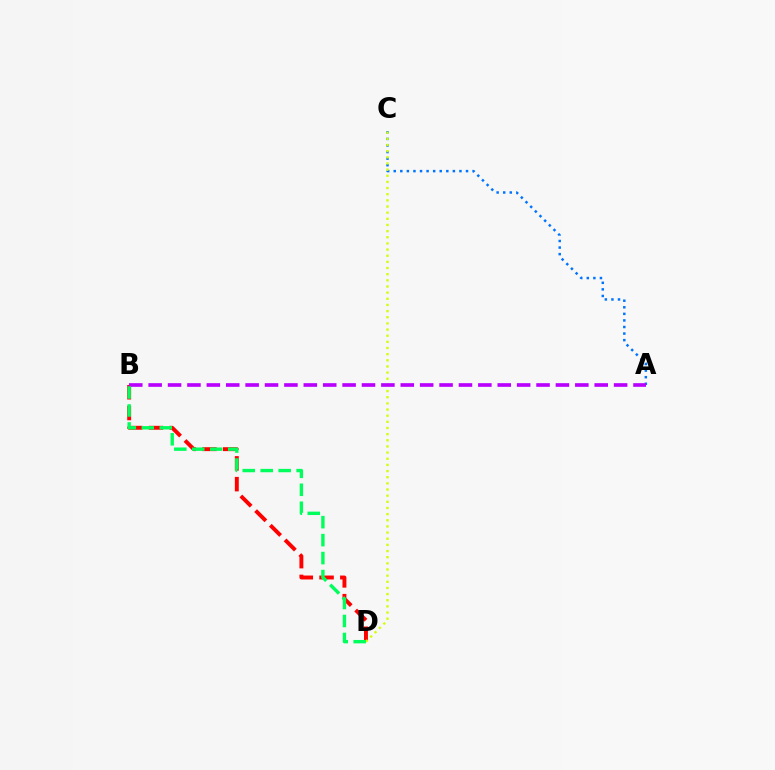{('A', 'C'): [{'color': '#0074ff', 'line_style': 'dotted', 'thickness': 1.79}], ('B', 'D'): [{'color': '#ff0000', 'line_style': 'dashed', 'thickness': 2.82}, {'color': '#00ff5c', 'line_style': 'dashed', 'thickness': 2.44}], ('C', 'D'): [{'color': '#d1ff00', 'line_style': 'dotted', 'thickness': 1.67}], ('A', 'B'): [{'color': '#b900ff', 'line_style': 'dashed', 'thickness': 2.63}]}